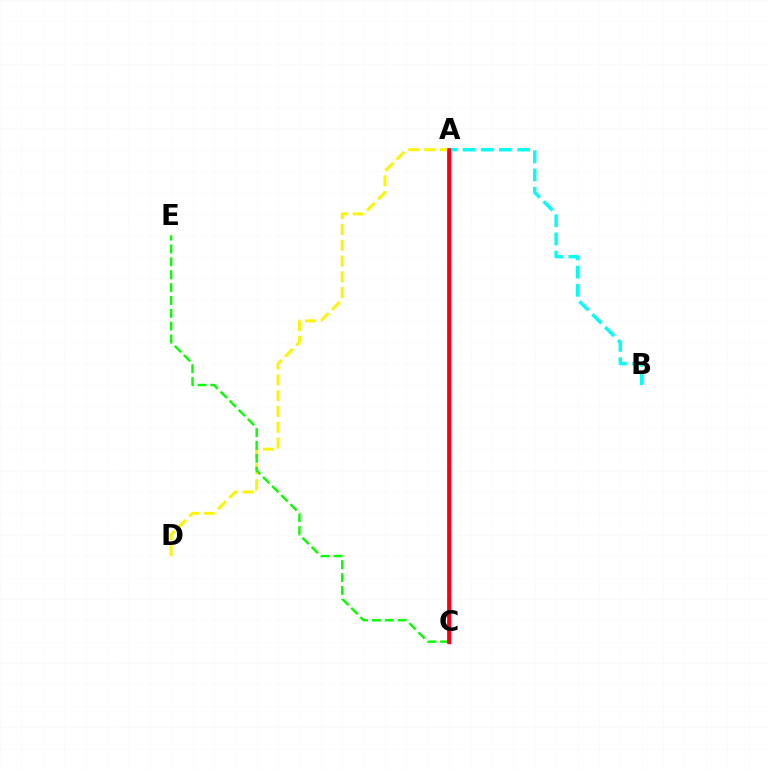{('A', 'D'): [{'color': '#fcf500', 'line_style': 'dashed', 'thickness': 2.14}], ('A', 'B'): [{'color': '#00fff6', 'line_style': 'dashed', 'thickness': 2.47}], ('C', 'E'): [{'color': '#08ff00', 'line_style': 'dashed', 'thickness': 1.75}], ('A', 'C'): [{'color': '#0010ff', 'line_style': 'dashed', 'thickness': 1.66}, {'color': '#ee00ff', 'line_style': 'solid', 'thickness': 2.51}, {'color': '#ff0000', 'line_style': 'solid', 'thickness': 2.6}]}